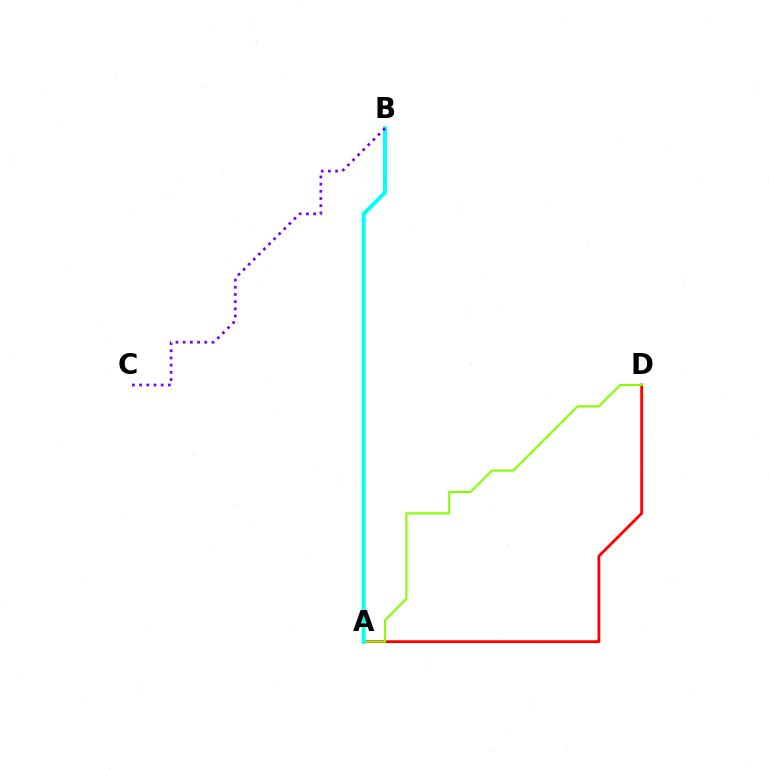{('A', 'D'): [{'color': '#ff0000', 'line_style': 'solid', 'thickness': 2.03}, {'color': '#84ff00', 'line_style': 'solid', 'thickness': 1.51}], ('A', 'B'): [{'color': '#00fff6', 'line_style': 'solid', 'thickness': 2.84}], ('B', 'C'): [{'color': '#7200ff', 'line_style': 'dotted', 'thickness': 1.95}]}